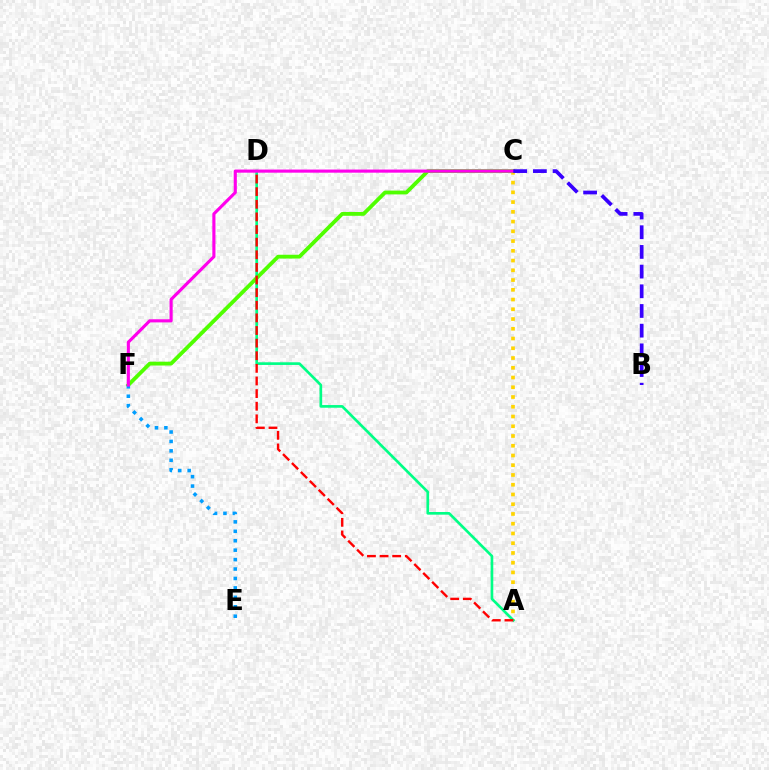{('A', 'C'): [{'color': '#ffd500', 'line_style': 'dotted', 'thickness': 2.65}], ('A', 'D'): [{'color': '#00ff86', 'line_style': 'solid', 'thickness': 1.92}, {'color': '#ff0000', 'line_style': 'dashed', 'thickness': 1.71}], ('C', 'F'): [{'color': '#4fff00', 'line_style': 'solid', 'thickness': 2.75}, {'color': '#ff00ed', 'line_style': 'solid', 'thickness': 2.25}], ('E', 'F'): [{'color': '#009eff', 'line_style': 'dotted', 'thickness': 2.56}], ('B', 'C'): [{'color': '#3700ff', 'line_style': 'dashed', 'thickness': 2.67}]}